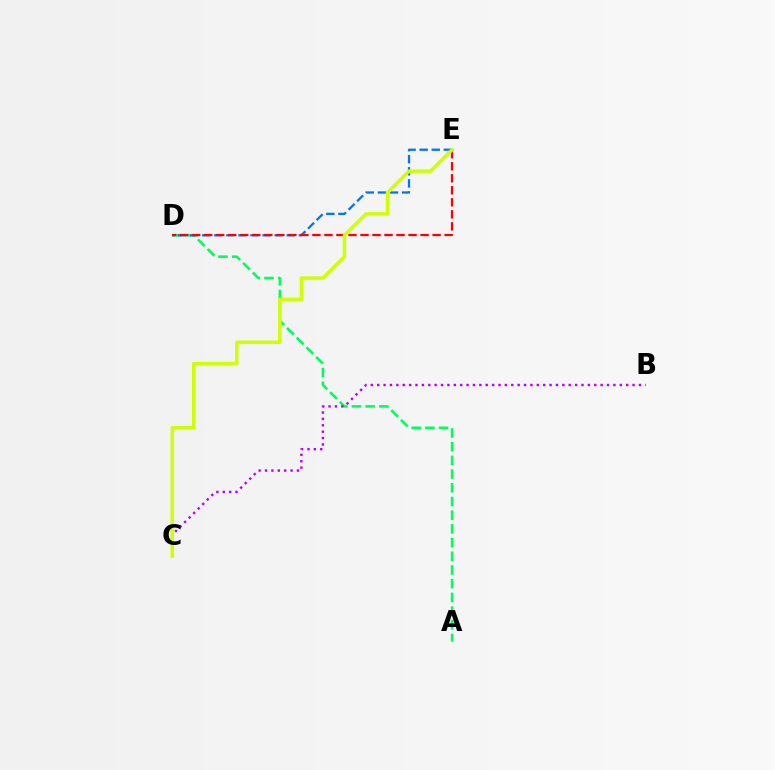{('A', 'D'): [{'color': '#00ff5c', 'line_style': 'dashed', 'thickness': 1.86}], ('D', 'E'): [{'color': '#0074ff', 'line_style': 'dashed', 'thickness': 1.64}, {'color': '#ff0000', 'line_style': 'dashed', 'thickness': 1.63}], ('B', 'C'): [{'color': '#b900ff', 'line_style': 'dotted', 'thickness': 1.73}], ('C', 'E'): [{'color': '#d1ff00', 'line_style': 'solid', 'thickness': 2.51}]}